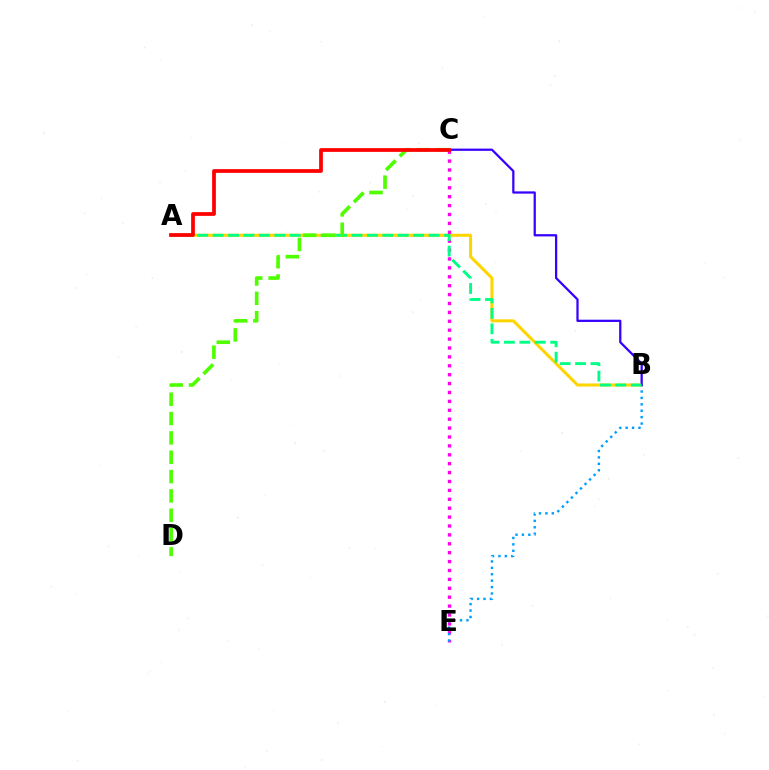{('A', 'B'): [{'color': '#ffd500', 'line_style': 'solid', 'thickness': 2.19}, {'color': '#00ff86', 'line_style': 'dashed', 'thickness': 2.1}], ('C', 'E'): [{'color': '#ff00ed', 'line_style': 'dotted', 'thickness': 2.42}], ('B', 'E'): [{'color': '#009eff', 'line_style': 'dotted', 'thickness': 1.74}], ('B', 'C'): [{'color': '#3700ff', 'line_style': 'solid', 'thickness': 1.62}], ('C', 'D'): [{'color': '#4fff00', 'line_style': 'dashed', 'thickness': 2.63}], ('A', 'C'): [{'color': '#ff0000', 'line_style': 'solid', 'thickness': 2.69}]}